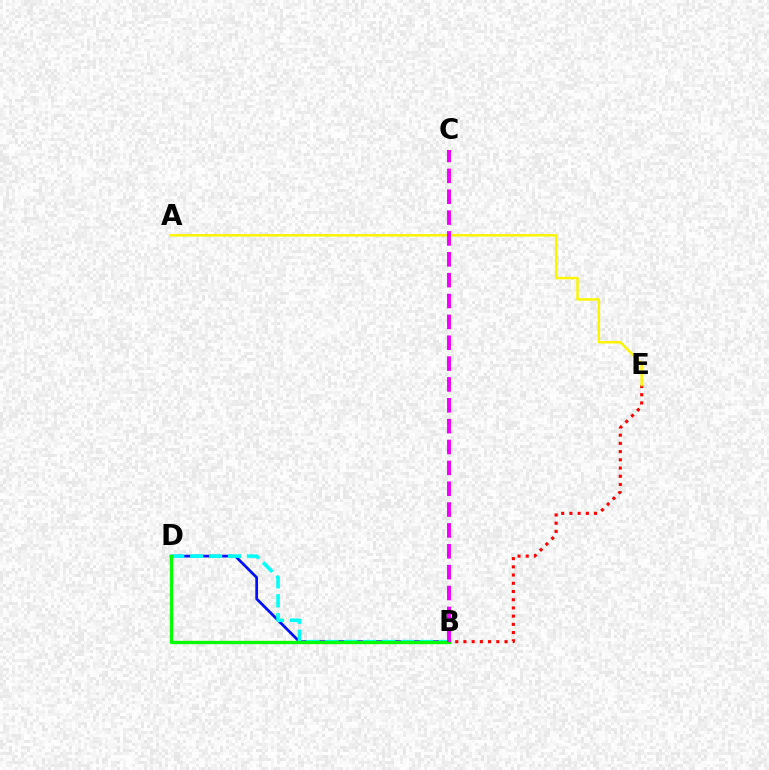{('B', 'D'): [{'color': '#0010ff', 'line_style': 'solid', 'thickness': 1.97}, {'color': '#00fff6', 'line_style': 'dashed', 'thickness': 2.57}, {'color': '#08ff00', 'line_style': 'solid', 'thickness': 2.43}], ('B', 'E'): [{'color': '#ff0000', 'line_style': 'dotted', 'thickness': 2.23}], ('A', 'E'): [{'color': '#fcf500', 'line_style': 'solid', 'thickness': 1.77}], ('B', 'C'): [{'color': '#ee00ff', 'line_style': 'dashed', 'thickness': 2.83}]}